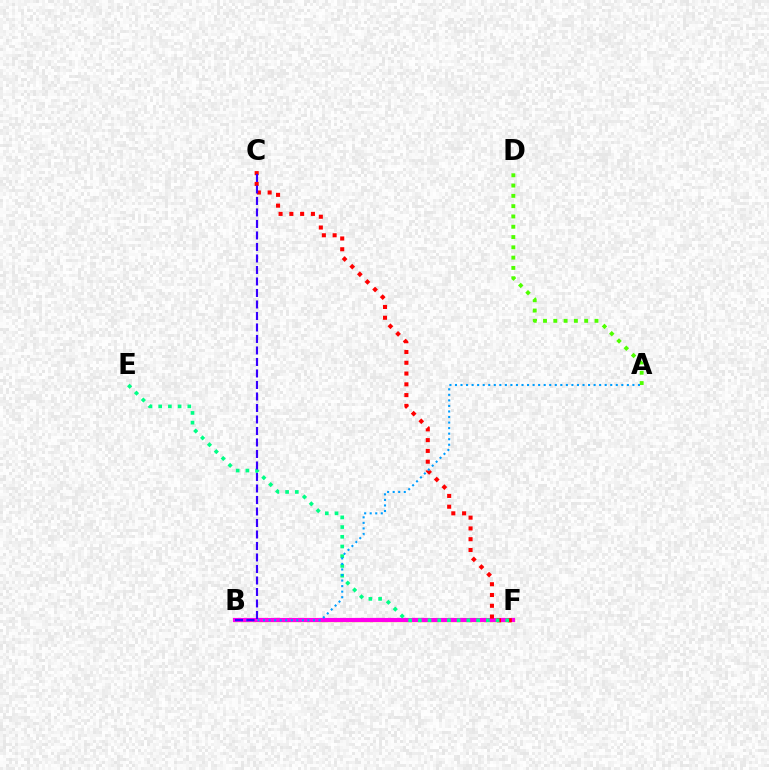{('B', 'F'): [{'color': '#ffd500', 'line_style': 'solid', 'thickness': 2.4}, {'color': '#ff00ed', 'line_style': 'solid', 'thickness': 2.99}], ('A', 'D'): [{'color': '#4fff00', 'line_style': 'dotted', 'thickness': 2.8}], ('C', 'F'): [{'color': '#ff0000', 'line_style': 'dotted', 'thickness': 2.93}], ('E', 'F'): [{'color': '#00ff86', 'line_style': 'dotted', 'thickness': 2.64}], ('A', 'B'): [{'color': '#009eff', 'line_style': 'dotted', 'thickness': 1.51}], ('B', 'C'): [{'color': '#3700ff', 'line_style': 'dashed', 'thickness': 1.56}]}